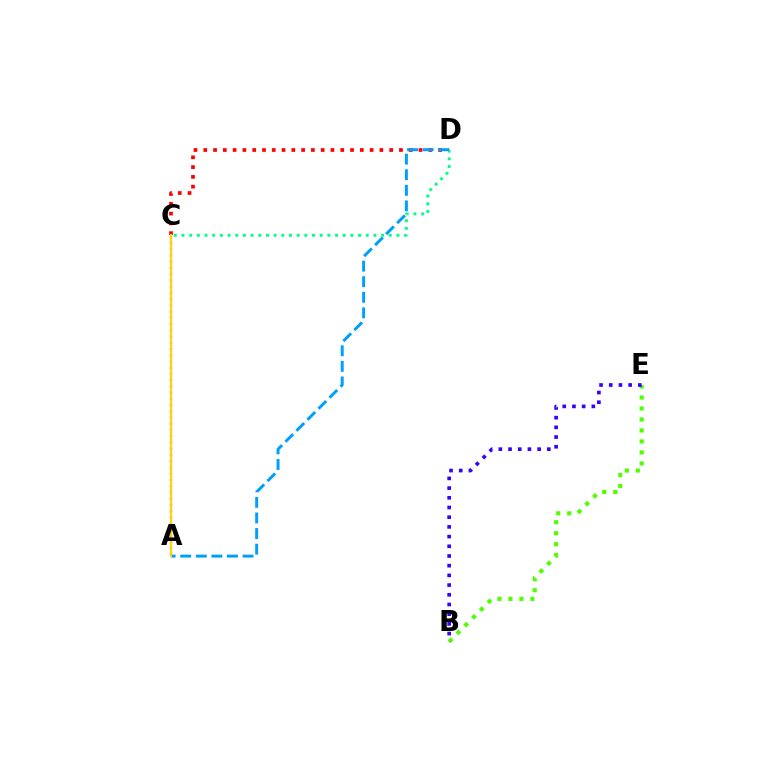{('C', 'D'): [{'color': '#ff0000', 'line_style': 'dotted', 'thickness': 2.66}, {'color': '#00ff86', 'line_style': 'dotted', 'thickness': 2.09}], ('A', 'C'): [{'color': '#ff00ed', 'line_style': 'dotted', 'thickness': 1.69}, {'color': '#ffd500', 'line_style': 'solid', 'thickness': 1.53}], ('A', 'D'): [{'color': '#009eff', 'line_style': 'dashed', 'thickness': 2.12}], ('B', 'E'): [{'color': '#4fff00', 'line_style': 'dotted', 'thickness': 2.98}, {'color': '#3700ff', 'line_style': 'dotted', 'thickness': 2.63}]}